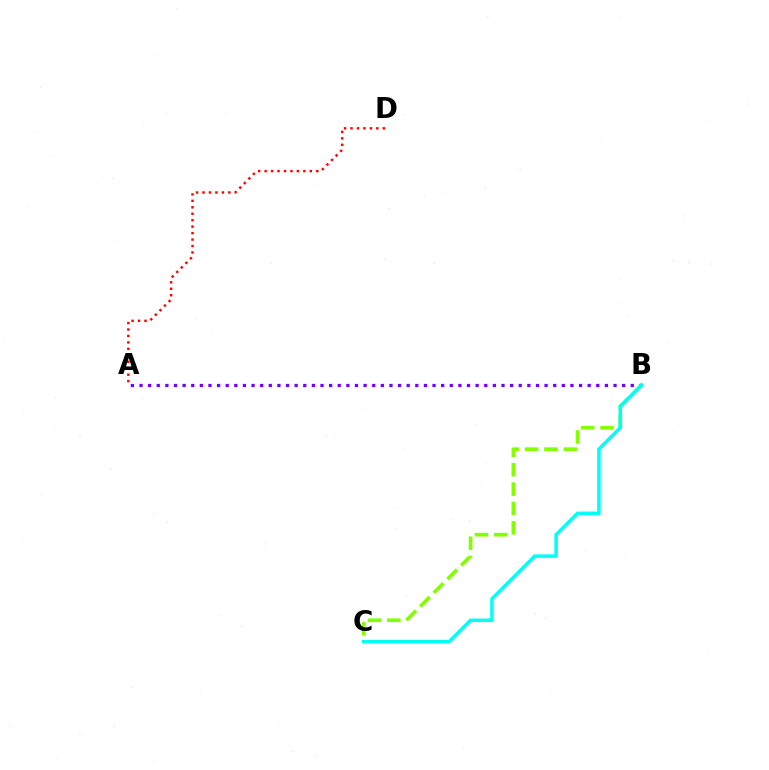{('A', 'B'): [{'color': '#7200ff', 'line_style': 'dotted', 'thickness': 2.34}], ('A', 'D'): [{'color': '#ff0000', 'line_style': 'dotted', 'thickness': 1.75}], ('B', 'C'): [{'color': '#84ff00', 'line_style': 'dashed', 'thickness': 2.63}, {'color': '#00fff6', 'line_style': 'solid', 'thickness': 2.53}]}